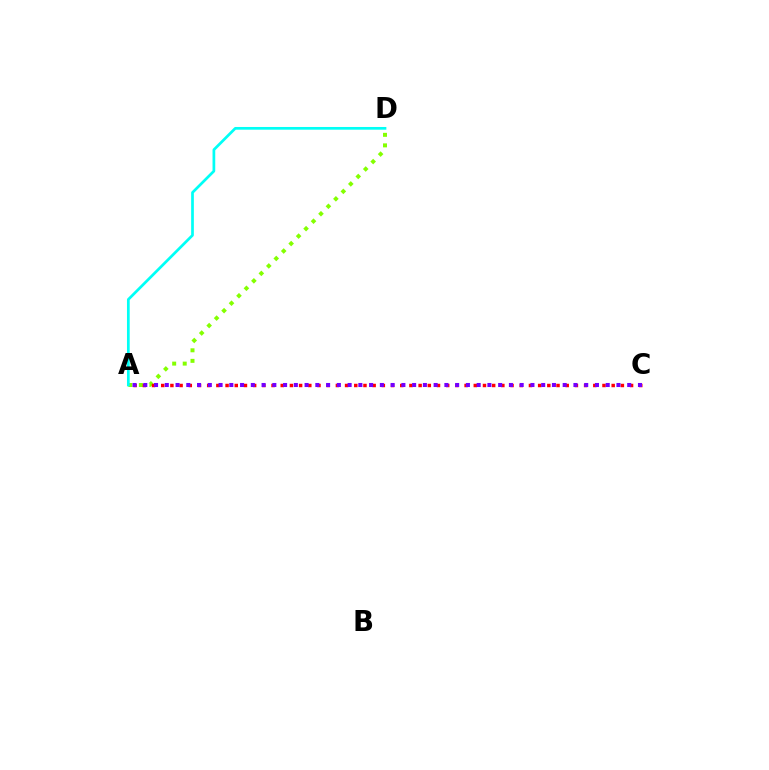{('A', 'D'): [{'color': '#84ff00', 'line_style': 'dotted', 'thickness': 2.86}, {'color': '#00fff6', 'line_style': 'solid', 'thickness': 1.95}], ('A', 'C'): [{'color': '#ff0000', 'line_style': 'dotted', 'thickness': 2.5}, {'color': '#7200ff', 'line_style': 'dotted', 'thickness': 2.92}]}